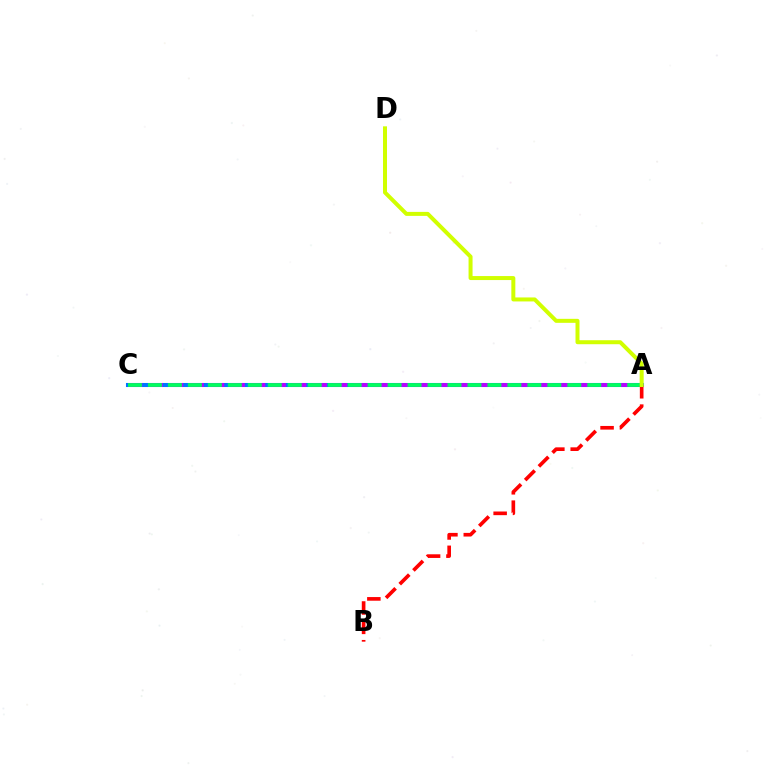{('A', 'C'): [{'color': '#0074ff', 'line_style': 'solid', 'thickness': 2.93}, {'color': '#b900ff', 'line_style': 'dashed', 'thickness': 2.79}, {'color': '#00ff5c', 'line_style': 'dashed', 'thickness': 2.71}], ('A', 'B'): [{'color': '#ff0000', 'line_style': 'dashed', 'thickness': 2.63}], ('A', 'D'): [{'color': '#d1ff00', 'line_style': 'solid', 'thickness': 2.88}]}